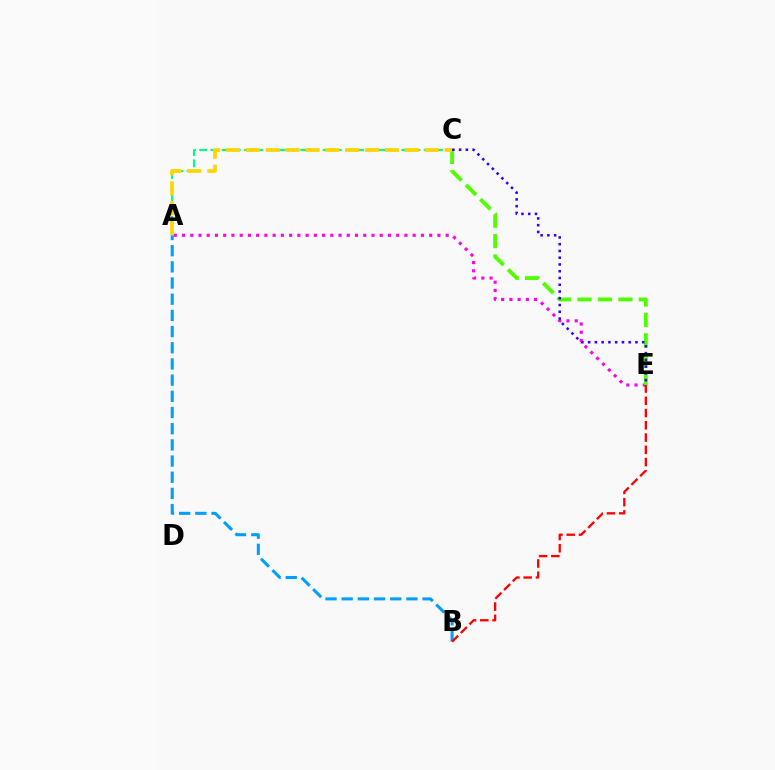{('A', 'C'): [{'color': '#00ff86', 'line_style': 'dashed', 'thickness': 1.52}, {'color': '#ffd500', 'line_style': 'dashed', 'thickness': 2.7}], ('A', 'E'): [{'color': '#ff00ed', 'line_style': 'dotted', 'thickness': 2.24}], ('C', 'E'): [{'color': '#4fff00', 'line_style': 'dashed', 'thickness': 2.78}, {'color': '#3700ff', 'line_style': 'dotted', 'thickness': 1.84}], ('A', 'B'): [{'color': '#009eff', 'line_style': 'dashed', 'thickness': 2.2}], ('B', 'E'): [{'color': '#ff0000', 'line_style': 'dashed', 'thickness': 1.67}]}